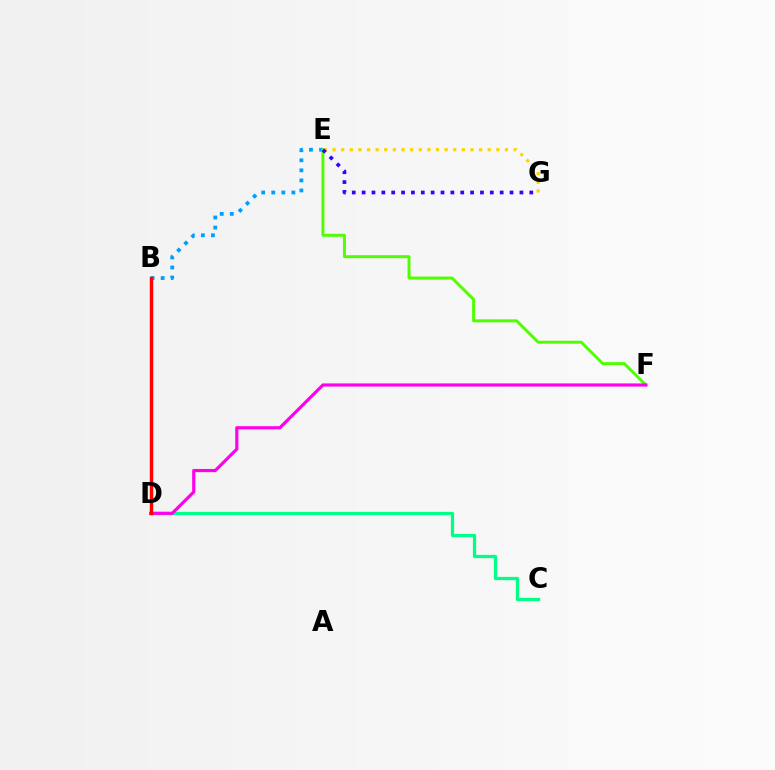{('B', 'E'): [{'color': '#009eff', 'line_style': 'dotted', 'thickness': 2.73}], ('C', 'D'): [{'color': '#00ff86', 'line_style': 'solid', 'thickness': 2.34}], ('E', 'F'): [{'color': '#4fff00', 'line_style': 'solid', 'thickness': 2.13}], ('E', 'G'): [{'color': '#ffd500', 'line_style': 'dotted', 'thickness': 2.34}, {'color': '#3700ff', 'line_style': 'dotted', 'thickness': 2.68}], ('D', 'F'): [{'color': '#ff00ed', 'line_style': 'solid', 'thickness': 2.28}], ('B', 'D'): [{'color': '#ff0000', 'line_style': 'solid', 'thickness': 2.46}]}